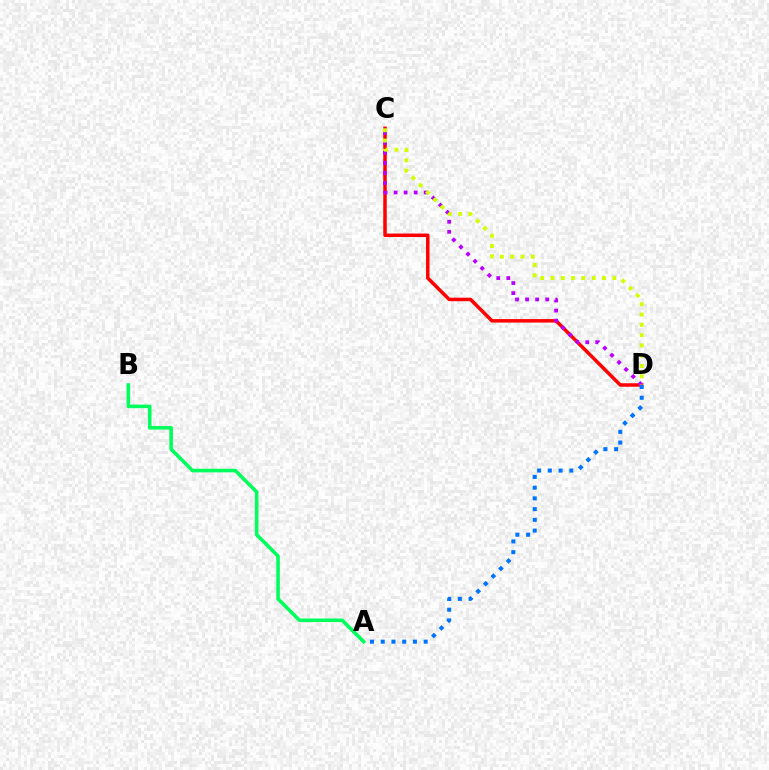{('C', 'D'): [{'color': '#ff0000', 'line_style': 'solid', 'thickness': 2.52}, {'color': '#b900ff', 'line_style': 'dotted', 'thickness': 2.73}, {'color': '#d1ff00', 'line_style': 'dotted', 'thickness': 2.79}], ('A', 'D'): [{'color': '#0074ff', 'line_style': 'dotted', 'thickness': 2.92}], ('A', 'B'): [{'color': '#00ff5c', 'line_style': 'solid', 'thickness': 2.58}]}